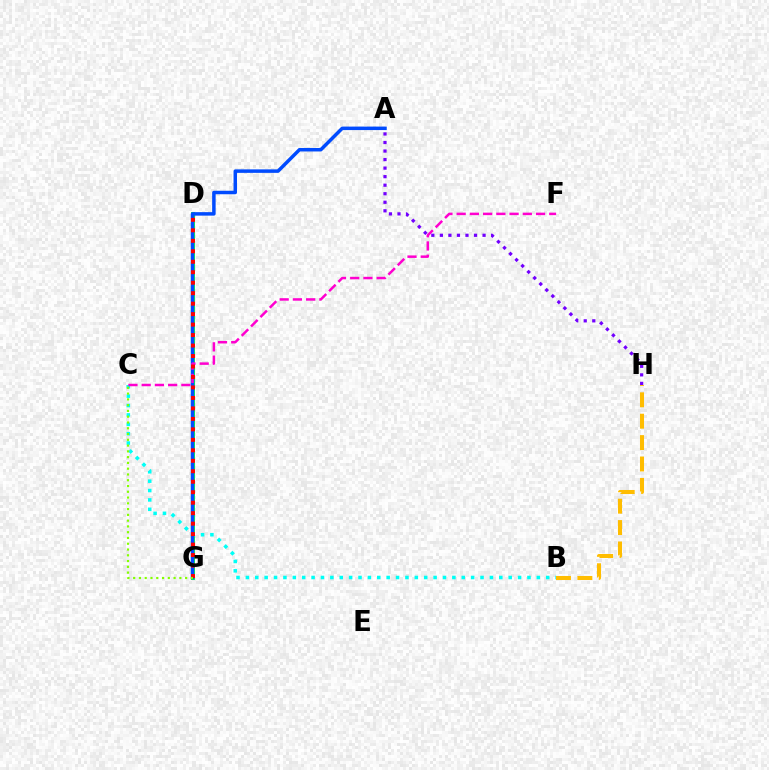{('D', 'G'): [{'color': '#00ff39', 'line_style': 'solid', 'thickness': 2.81}, {'color': '#ff0000', 'line_style': 'dotted', 'thickness': 2.85}], ('B', 'C'): [{'color': '#00fff6', 'line_style': 'dotted', 'thickness': 2.55}], ('A', 'G'): [{'color': '#004bff', 'line_style': 'solid', 'thickness': 2.51}], ('C', 'F'): [{'color': '#ff00cf', 'line_style': 'dashed', 'thickness': 1.8}], ('C', 'G'): [{'color': '#84ff00', 'line_style': 'dotted', 'thickness': 1.57}], ('B', 'H'): [{'color': '#ffbd00', 'line_style': 'dashed', 'thickness': 2.91}], ('A', 'H'): [{'color': '#7200ff', 'line_style': 'dotted', 'thickness': 2.32}]}